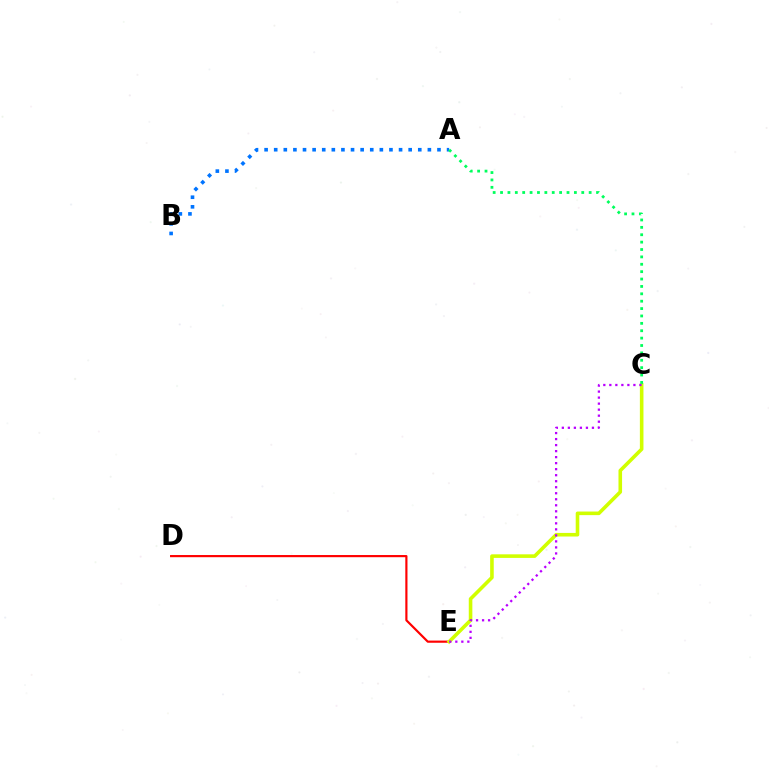{('D', 'E'): [{'color': '#ff0000', 'line_style': 'solid', 'thickness': 1.57}], ('A', 'B'): [{'color': '#0074ff', 'line_style': 'dotted', 'thickness': 2.61}], ('C', 'E'): [{'color': '#d1ff00', 'line_style': 'solid', 'thickness': 2.59}, {'color': '#b900ff', 'line_style': 'dotted', 'thickness': 1.64}], ('A', 'C'): [{'color': '#00ff5c', 'line_style': 'dotted', 'thickness': 2.01}]}